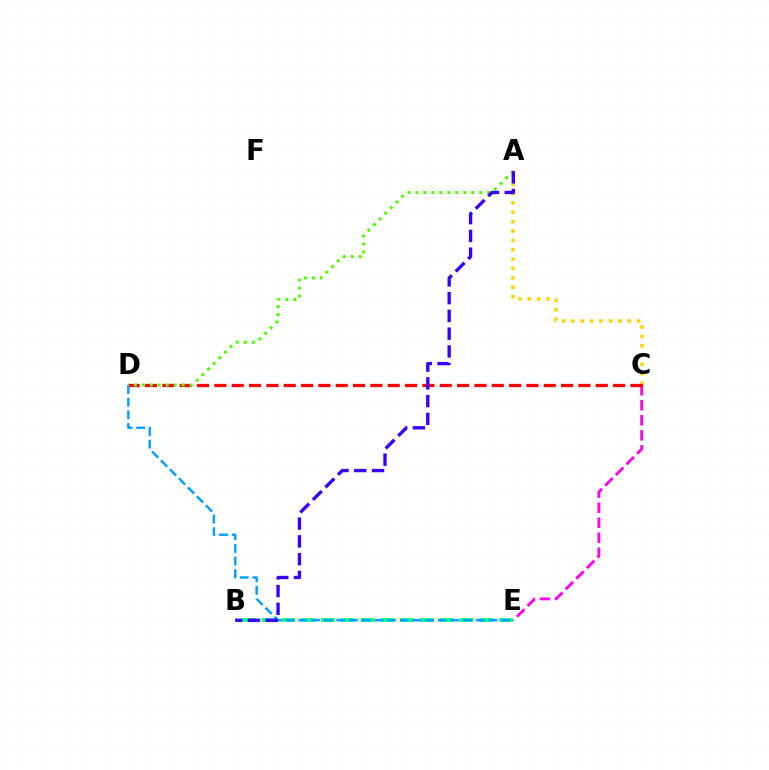{('B', 'E'): [{'color': '#00ff86', 'line_style': 'dashed', 'thickness': 2.69}], ('C', 'E'): [{'color': '#ff00ed', 'line_style': 'dashed', 'thickness': 2.04}], ('A', 'C'): [{'color': '#ffd500', 'line_style': 'dotted', 'thickness': 2.55}], ('C', 'D'): [{'color': '#ff0000', 'line_style': 'dashed', 'thickness': 2.36}], ('D', 'E'): [{'color': '#009eff', 'line_style': 'dashed', 'thickness': 1.72}], ('A', 'D'): [{'color': '#4fff00', 'line_style': 'dotted', 'thickness': 2.17}], ('A', 'B'): [{'color': '#3700ff', 'line_style': 'dashed', 'thickness': 2.41}]}